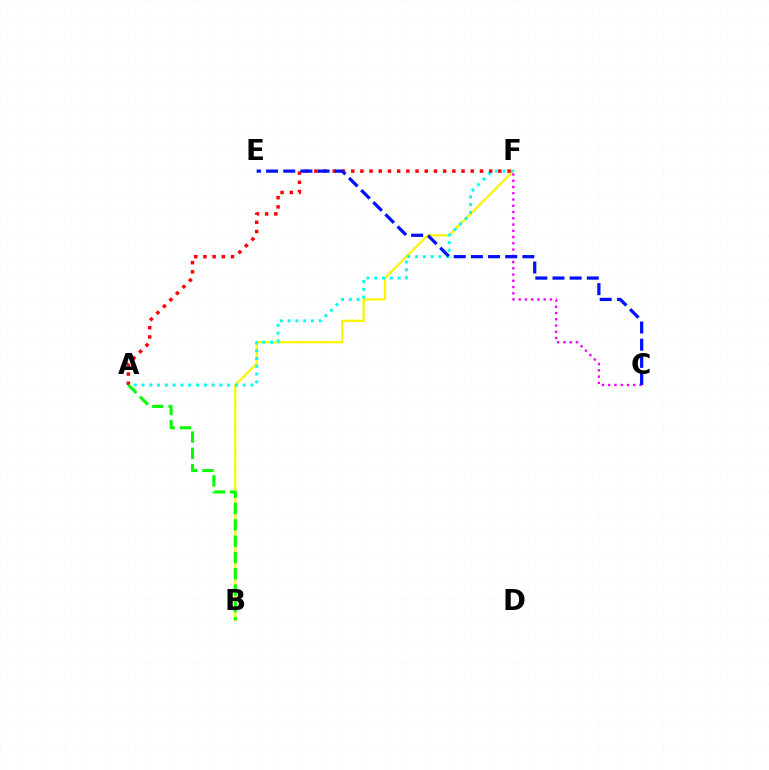{('B', 'F'): [{'color': '#fcf500', 'line_style': 'solid', 'thickness': 1.61}], ('A', 'F'): [{'color': '#00fff6', 'line_style': 'dotted', 'thickness': 2.12}, {'color': '#ff0000', 'line_style': 'dotted', 'thickness': 2.5}], ('C', 'F'): [{'color': '#ee00ff', 'line_style': 'dotted', 'thickness': 1.7}], ('C', 'E'): [{'color': '#0010ff', 'line_style': 'dashed', 'thickness': 2.33}], ('A', 'B'): [{'color': '#08ff00', 'line_style': 'dashed', 'thickness': 2.22}]}